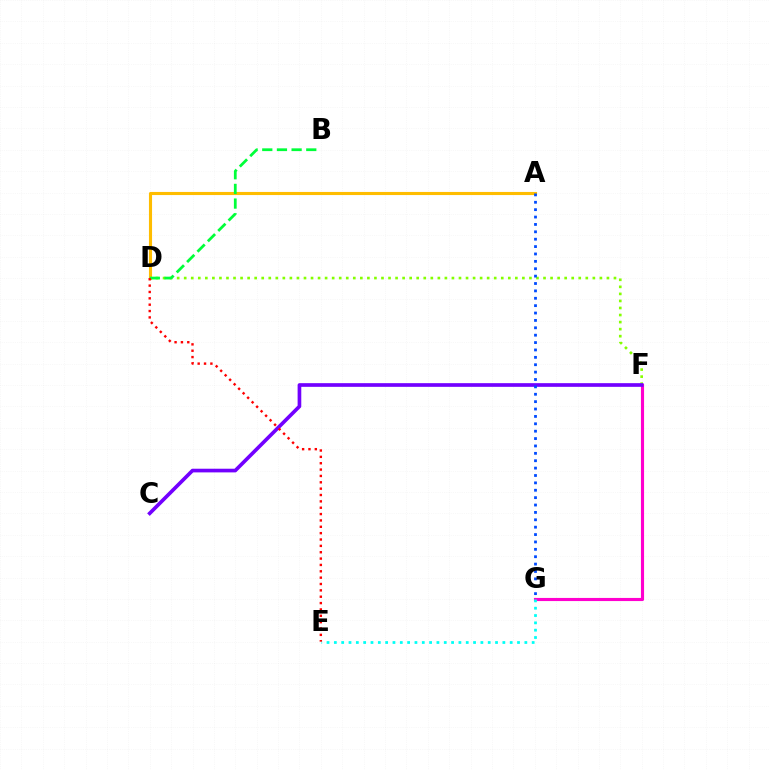{('D', 'F'): [{'color': '#84ff00', 'line_style': 'dotted', 'thickness': 1.91}], ('A', 'D'): [{'color': '#ffbd00', 'line_style': 'solid', 'thickness': 2.24}], ('F', 'G'): [{'color': '#ff00cf', 'line_style': 'solid', 'thickness': 2.25}], ('B', 'D'): [{'color': '#00ff39', 'line_style': 'dashed', 'thickness': 1.99}], ('C', 'F'): [{'color': '#7200ff', 'line_style': 'solid', 'thickness': 2.64}], ('E', 'G'): [{'color': '#00fff6', 'line_style': 'dotted', 'thickness': 1.99}], ('D', 'E'): [{'color': '#ff0000', 'line_style': 'dotted', 'thickness': 1.73}], ('A', 'G'): [{'color': '#004bff', 'line_style': 'dotted', 'thickness': 2.01}]}